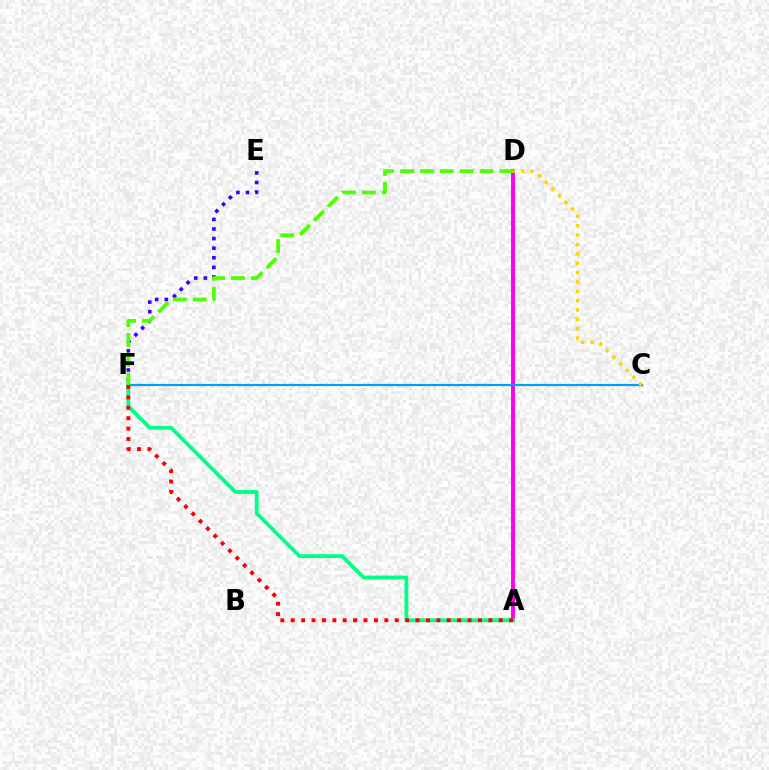{('A', 'D'): [{'color': '#ff00ed', 'line_style': 'solid', 'thickness': 2.83}], ('E', 'F'): [{'color': '#3700ff', 'line_style': 'dotted', 'thickness': 2.61}], ('A', 'F'): [{'color': '#00ff86', 'line_style': 'solid', 'thickness': 2.74}, {'color': '#ff0000', 'line_style': 'dotted', 'thickness': 2.83}], ('C', 'F'): [{'color': '#009eff', 'line_style': 'solid', 'thickness': 1.56}], ('D', 'F'): [{'color': '#4fff00', 'line_style': 'dashed', 'thickness': 2.7}], ('C', 'D'): [{'color': '#ffd500', 'line_style': 'dotted', 'thickness': 2.54}]}